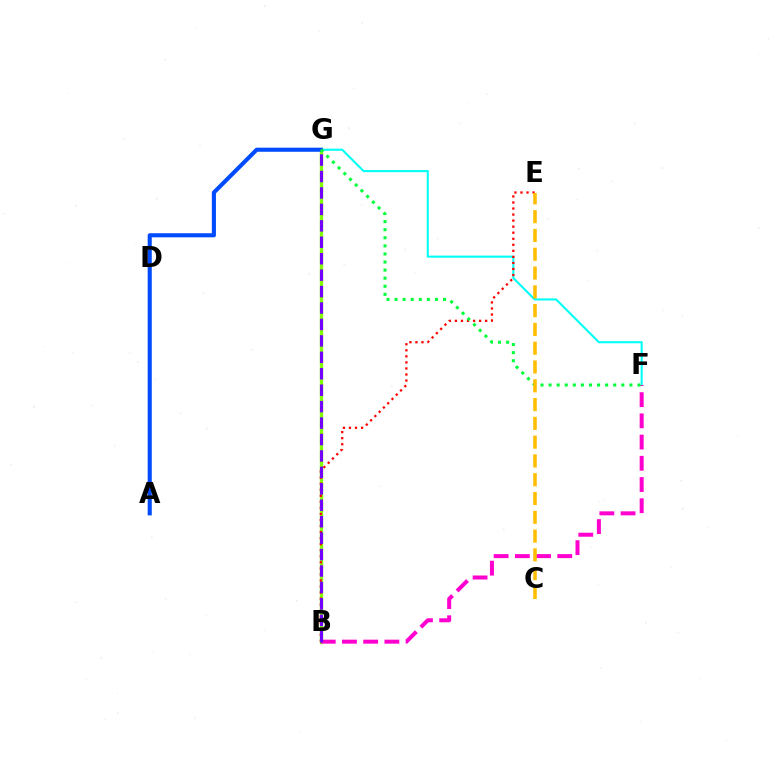{('F', 'G'): [{'color': '#00fff6', 'line_style': 'solid', 'thickness': 1.5}, {'color': '#00ff39', 'line_style': 'dotted', 'thickness': 2.2}], ('B', 'G'): [{'color': '#84ff00', 'line_style': 'solid', 'thickness': 2.42}, {'color': '#7200ff', 'line_style': 'dashed', 'thickness': 2.23}], ('B', 'E'): [{'color': '#ff0000', 'line_style': 'dotted', 'thickness': 1.64}], ('B', 'F'): [{'color': '#ff00cf', 'line_style': 'dashed', 'thickness': 2.88}], ('A', 'G'): [{'color': '#004bff', 'line_style': 'solid', 'thickness': 2.94}], ('C', 'E'): [{'color': '#ffbd00', 'line_style': 'dashed', 'thickness': 2.55}]}